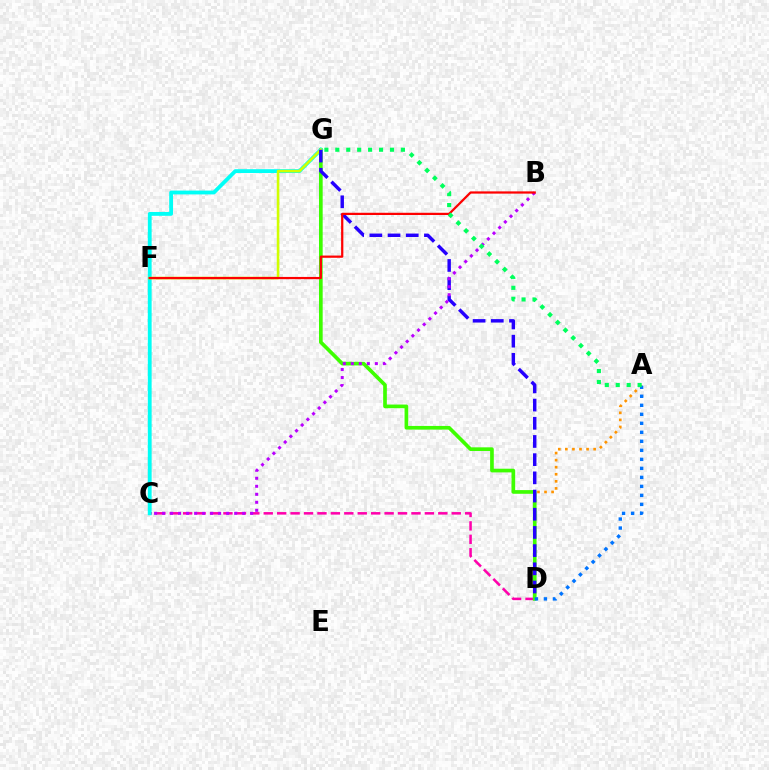{('C', 'D'): [{'color': '#ff00ac', 'line_style': 'dashed', 'thickness': 1.82}], ('A', 'D'): [{'color': '#ff9400', 'line_style': 'dotted', 'thickness': 1.92}, {'color': '#0074ff', 'line_style': 'dotted', 'thickness': 2.45}], ('D', 'G'): [{'color': '#3dff00', 'line_style': 'solid', 'thickness': 2.64}, {'color': '#2500ff', 'line_style': 'dashed', 'thickness': 2.47}], ('C', 'G'): [{'color': '#00fff6', 'line_style': 'solid', 'thickness': 2.75}], ('F', 'G'): [{'color': '#d1ff00', 'line_style': 'solid', 'thickness': 1.86}], ('B', 'C'): [{'color': '#b900ff', 'line_style': 'dotted', 'thickness': 2.18}], ('B', 'F'): [{'color': '#ff0000', 'line_style': 'solid', 'thickness': 1.61}], ('A', 'G'): [{'color': '#00ff5c', 'line_style': 'dotted', 'thickness': 2.97}]}